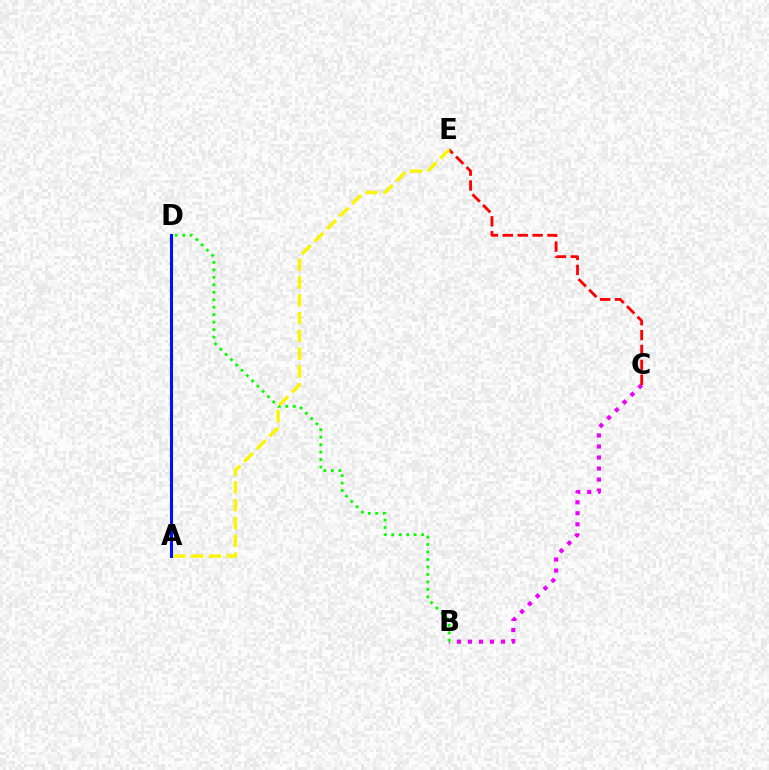{('A', 'D'): [{'color': '#00fff6', 'line_style': 'dotted', 'thickness': 1.59}, {'color': '#0010ff', 'line_style': 'solid', 'thickness': 2.19}], ('B', 'C'): [{'color': '#ee00ff', 'line_style': 'dotted', 'thickness': 2.99}], ('C', 'E'): [{'color': '#ff0000', 'line_style': 'dashed', 'thickness': 2.02}], ('B', 'D'): [{'color': '#08ff00', 'line_style': 'dotted', 'thickness': 2.03}], ('A', 'E'): [{'color': '#fcf500', 'line_style': 'dashed', 'thickness': 2.42}]}